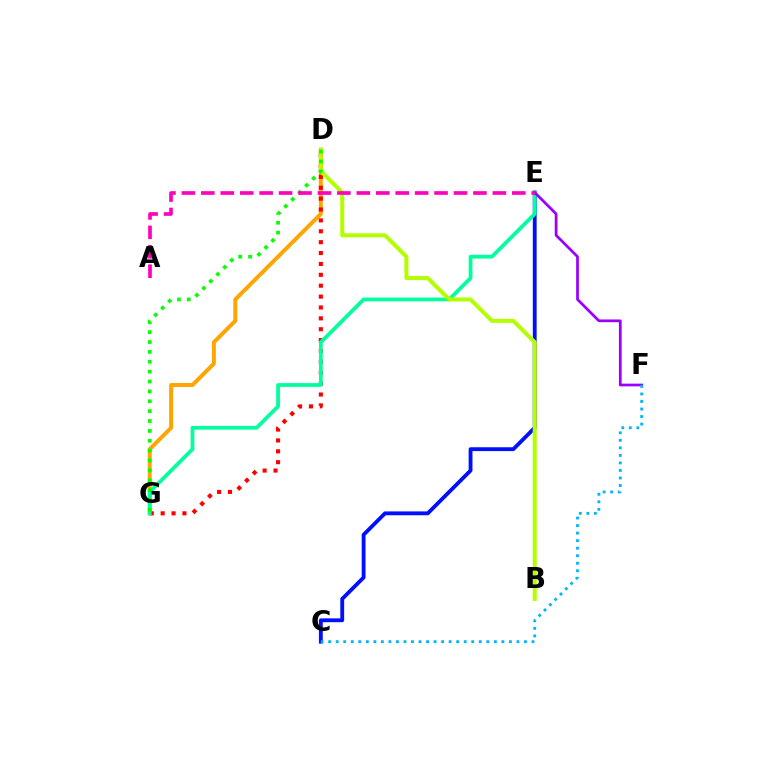{('D', 'G'): [{'color': '#ffa500', 'line_style': 'solid', 'thickness': 2.85}, {'color': '#ff0000', 'line_style': 'dotted', 'thickness': 2.96}, {'color': '#08ff00', 'line_style': 'dotted', 'thickness': 2.68}], ('C', 'E'): [{'color': '#0010ff', 'line_style': 'solid', 'thickness': 2.76}], ('E', 'G'): [{'color': '#00ff9d', 'line_style': 'solid', 'thickness': 2.71}], ('E', 'F'): [{'color': '#9b00ff', 'line_style': 'solid', 'thickness': 1.97}], ('B', 'D'): [{'color': '#b3ff00', 'line_style': 'solid', 'thickness': 2.9}], ('C', 'F'): [{'color': '#00b5ff', 'line_style': 'dotted', 'thickness': 2.05}], ('A', 'E'): [{'color': '#ff00bd', 'line_style': 'dashed', 'thickness': 2.64}]}